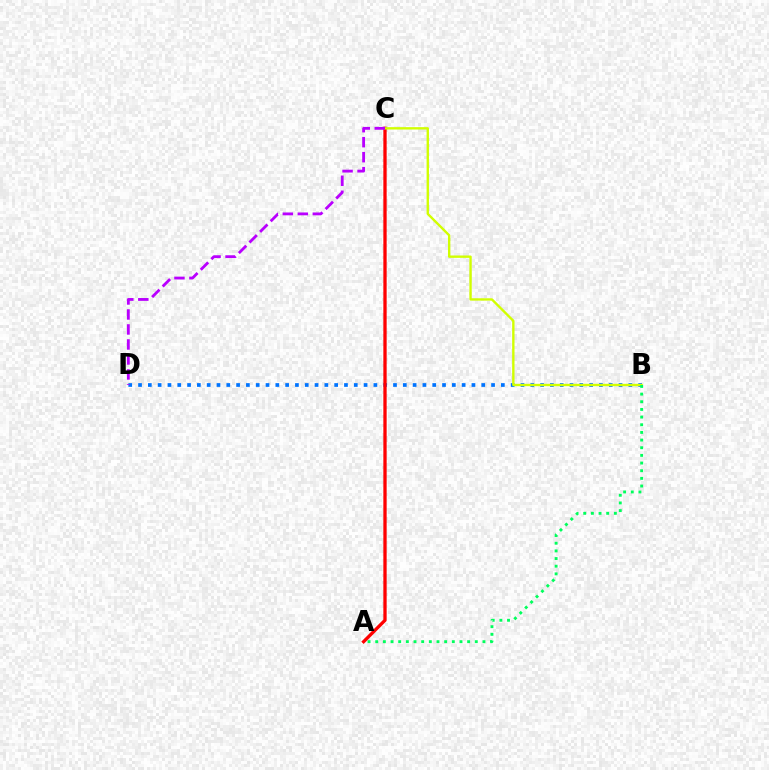{('B', 'D'): [{'color': '#0074ff', 'line_style': 'dotted', 'thickness': 2.66}], ('A', 'C'): [{'color': '#ff0000', 'line_style': 'solid', 'thickness': 2.38}], ('B', 'C'): [{'color': '#d1ff00', 'line_style': 'solid', 'thickness': 1.71}], ('A', 'B'): [{'color': '#00ff5c', 'line_style': 'dotted', 'thickness': 2.08}], ('C', 'D'): [{'color': '#b900ff', 'line_style': 'dashed', 'thickness': 2.04}]}